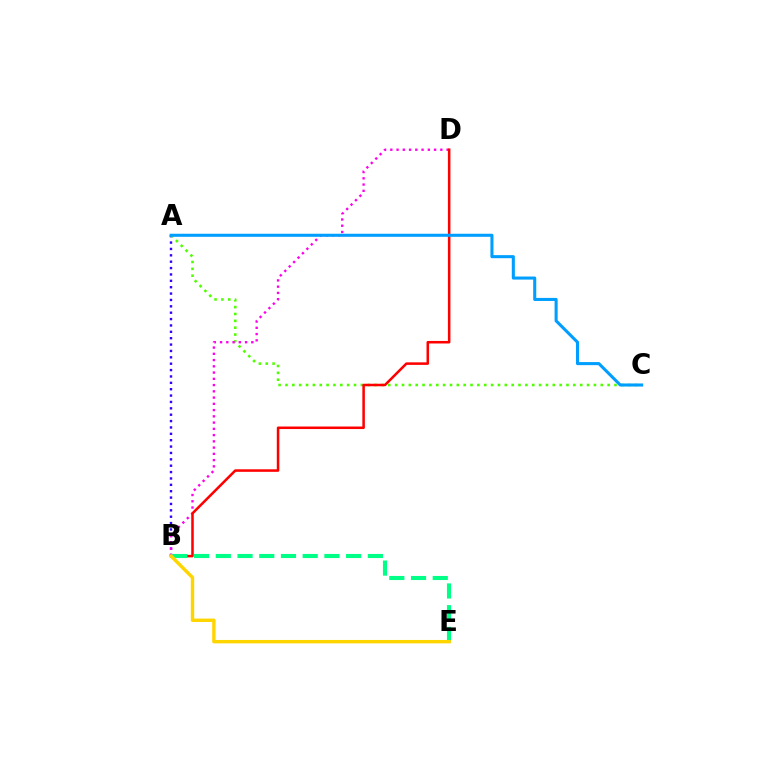{('A', 'B'): [{'color': '#3700ff', 'line_style': 'dotted', 'thickness': 1.73}], ('A', 'C'): [{'color': '#4fff00', 'line_style': 'dotted', 'thickness': 1.86}, {'color': '#009eff', 'line_style': 'solid', 'thickness': 2.2}], ('B', 'D'): [{'color': '#ff00ed', 'line_style': 'dotted', 'thickness': 1.7}, {'color': '#ff0000', 'line_style': 'solid', 'thickness': 1.82}], ('B', 'E'): [{'color': '#00ff86', 'line_style': 'dashed', 'thickness': 2.95}, {'color': '#ffd500', 'line_style': 'solid', 'thickness': 2.45}]}